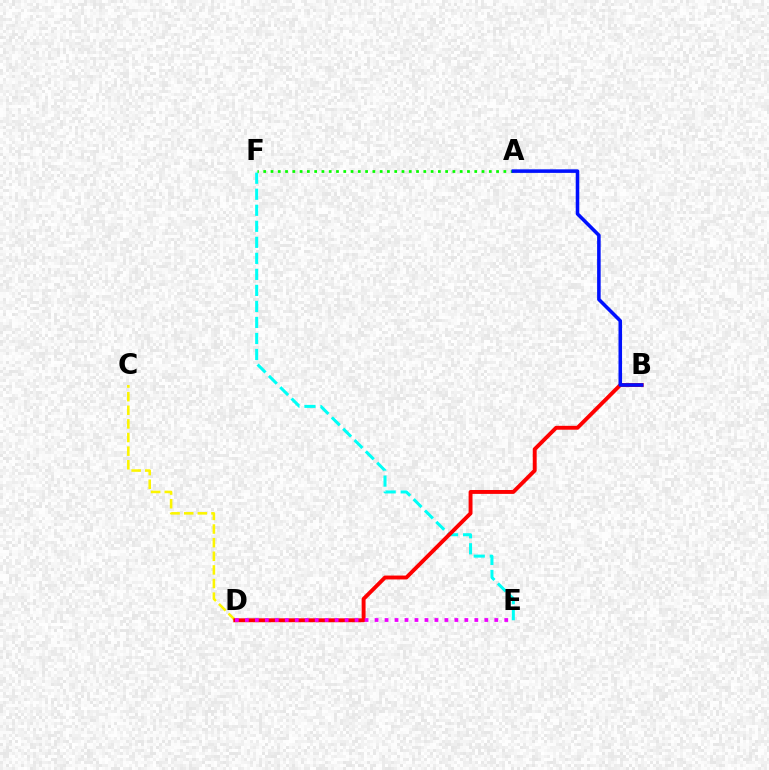{('C', 'D'): [{'color': '#fcf500', 'line_style': 'dashed', 'thickness': 1.85}], ('E', 'F'): [{'color': '#00fff6', 'line_style': 'dashed', 'thickness': 2.18}], ('B', 'D'): [{'color': '#ff0000', 'line_style': 'solid', 'thickness': 2.8}], ('A', 'F'): [{'color': '#08ff00', 'line_style': 'dotted', 'thickness': 1.98}], ('D', 'E'): [{'color': '#ee00ff', 'line_style': 'dotted', 'thickness': 2.71}], ('A', 'B'): [{'color': '#0010ff', 'line_style': 'solid', 'thickness': 2.56}]}